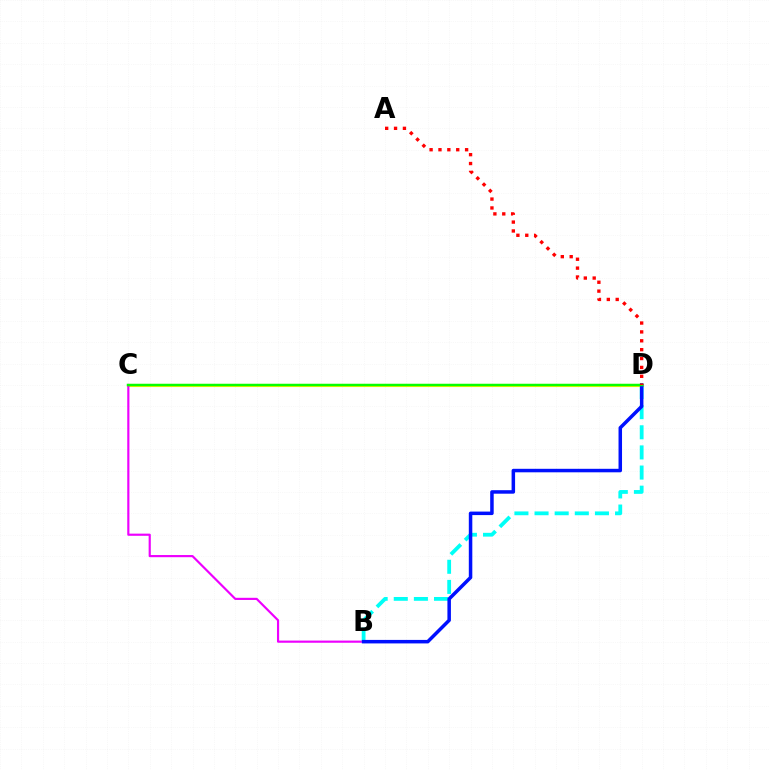{('C', 'D'): [{'color': '#fcf500', 'line_style': 'solid', 'thickness': 2.24}, {'color': '#08ff00', 'line_style': 'solid', 'thickness': 1.77}], ('B', 'C'): [{'color': '#ee00ff', 'line_style': 'solid', 'thickness': 1.56}], ('B', 'D'): [{'color': '#00fff6', 'line_style': 'dashed', 'thickness': 2.73}, {'color': '#0010ff', 'line_style': 'solid', 'thickness': 2.52}], ('A', 'D'): [{'color': '#ff0000', 'line_style': 'dotted', 'thickness': 2.41}]}